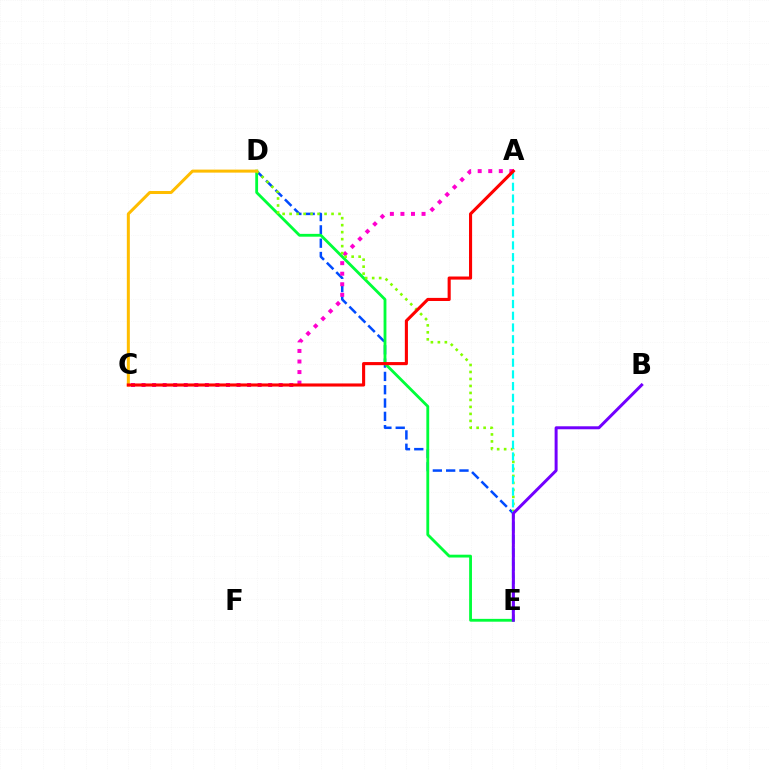{('D', 'E'): [{'color': '#004bff', 'line_style': 'dashed', 'thickness': 1.81}, {'color': '#00ff39', 'line_style': 'solid', 'thickness': 2.03}, {'color': '#84ff00', 'line_style': 'dotted', 'thickness': 1.9}], ('A', 'C'): [{'color': '#ff00cf', 'line_style': 'dotted', 'thickness': 2.87}, {'color': '#ff0000', 'line_style': 'solid', 'thickness': 2.23}], ('C', 'D'): [{'color': '#ffbd00', 'line_style': 'solid', 'thickness': 2.18}], ('A', 'E'): [{'color': '#00fff6', 'line_style': 'dashed', 'thickness': 1.59}], ('B', 'E'): [{'color': '#7200ff', 'line_style': 'solid', 'thickness': 2.14}]}